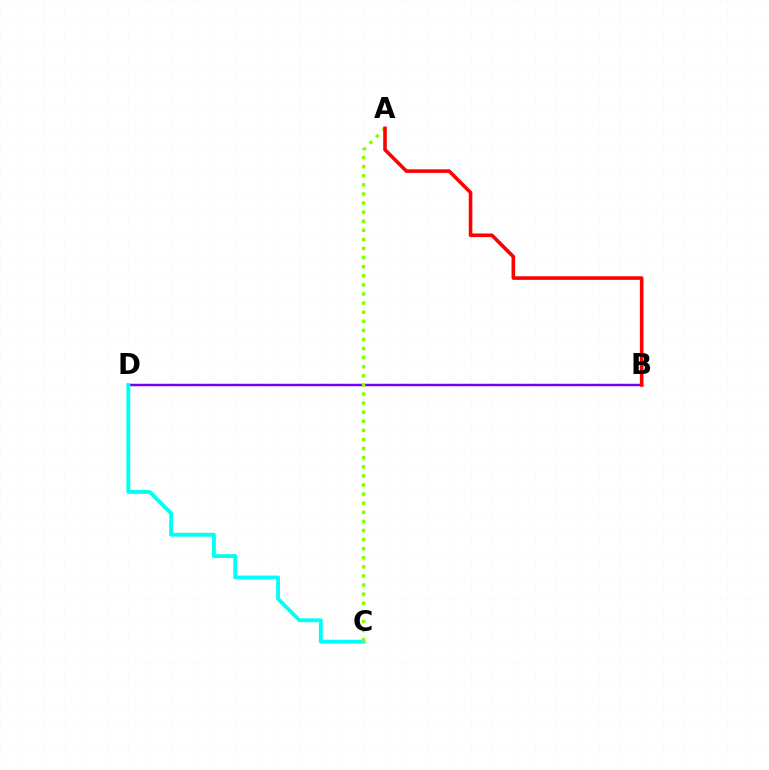{('B', 'D'): [{'color': '#7200ff', 'line_style': 'solid', 'thickness': 1.78}], ('C', 'D'): [{'color': '#00fff6', 'line_style': 'solid', 'thickness': 2.78}], ('A', 'C'): [{'color': '#84ff00', 'line_style': 'dotted', 'thickness': 2.47}], ('A', 'B'): [{'color': '#ff0000', 'line_style': 'solid', 'thickness': 2.59}]}